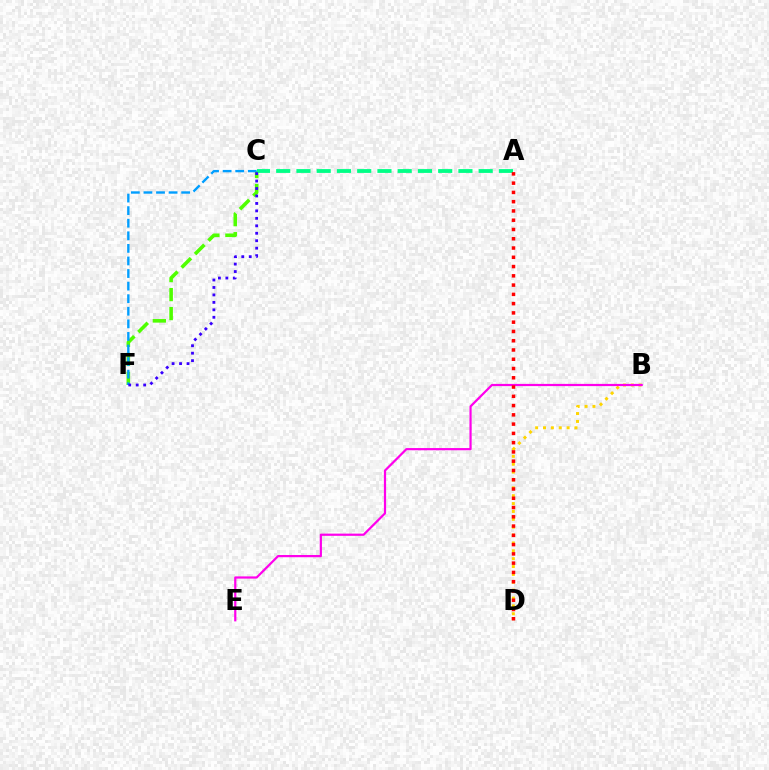{('C', 'F'): [{'color': '#4fff00', 'line_style': 'dashed', 'thickness': 2.58}, {'color': '#009eff', 'line_style': 'dashed', 'thickness': 1.71}, {'color': '#3700ff', 'line_style': 'dotted', 'thickness': 2.03}], ('A', 'C'): [{'color': '#00ff86', 'line_style': 'dashed', 'thickness': 2.75}], ('B', 'D'): [{'color': '#ffd500', 'line_style': 'dotted', 'thickness': 2.14}], ('B', 'E'): [{'color': '#ff00ed', 'line_style': 'solid', 'thickness': 1.59}], ('A', 'D'): [{'color': '#ff0000', 'line_style': 'dotted', 'thickness': 2.52}]}